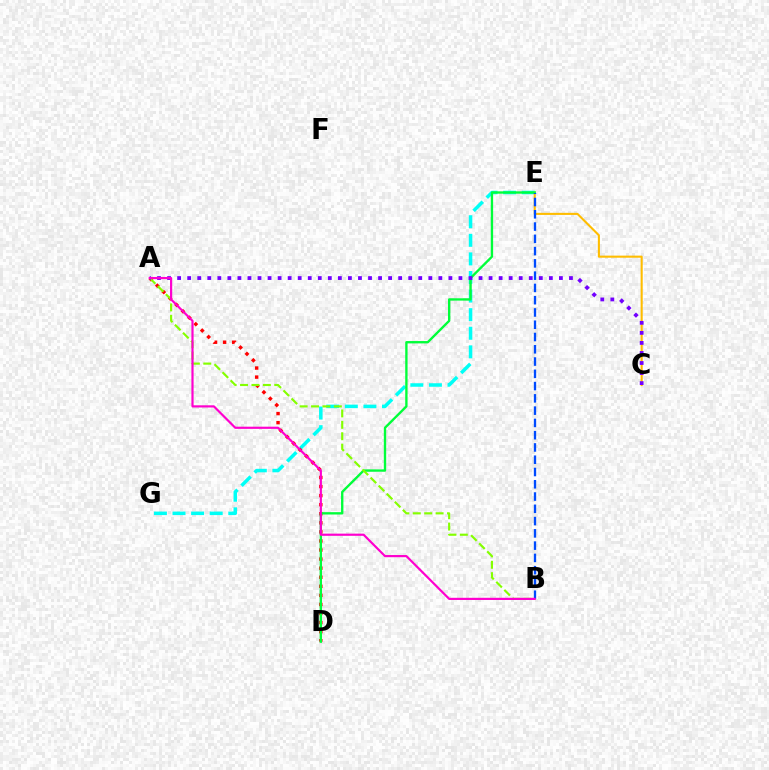{('E', 'G'): [{'color': '#00fff6', 'line_style': 'dashed', 'thickness': 2.53}], ('C', 'E'): [{'color': '#ffbd00', 'line_style': 'solid', 'thickness': 1.5}], ('A', 'D'): [{'color': '#ff0000', 'line_style': 'dotted', 'thickness': 2.46}], ('D', 'E'): [{'color': '#00ff39', 'line_style': 'solid', 'thickness': 1.69}], ('A', 'B'): [{'color': '#84ff00', 'line_style': 'dashed', 'thickness': 1.55}, {'color': '#ff00cf', 'line_style': 'solid', 'thickness': 1.57}], ('A', 'C'): [{'color': '#7200ff', 'line_style': 'dotted', 'thickness': 2.73}], ('B', 'E'): [{'color': '#004bff', 'line_style': 'dashed', 'thickness': 1.67}]}